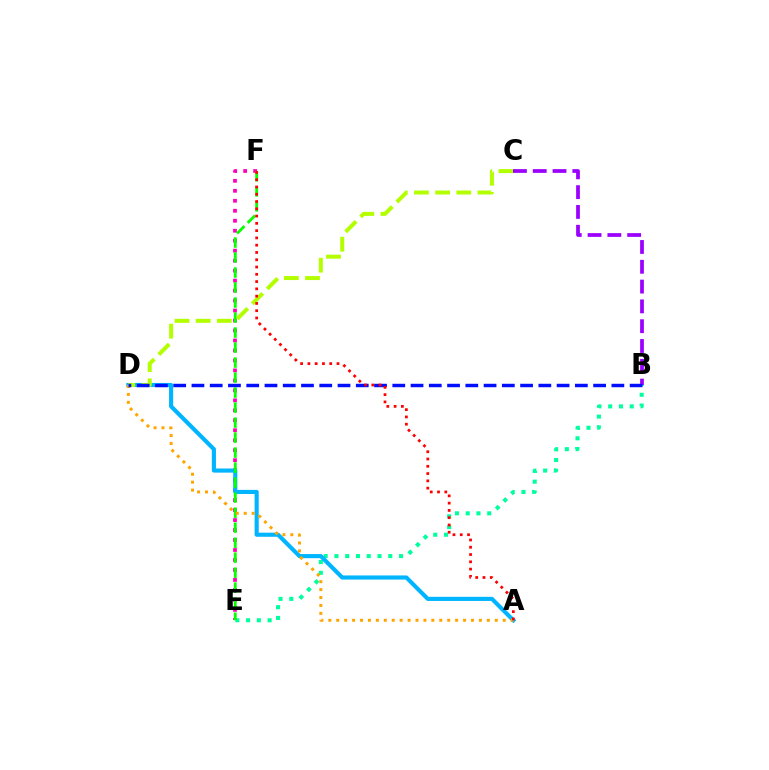{('E', 'F'): [{'color': '#ff00bd', 'line_style': 'dotted', 'thickness': 2.71}, {'color': '#08ff00', 'line_style': 'dashed', 'thickness': 2.04}], ('B', 'E'): [{'color': '#00ff9d', 'line_style': 'dotted', 'thickness': 2.93}], ('A', 'D'): [{'color': '#00b5ff', 'line_style': 'solid', 'thickness': 2.97}, {'color': '#ffa500', 'line_style': 'dotted', 'thickness': 2.15}], ('C', 'D'): [{'color': '#b3ff00', 'line_style': 'dashed', 'thickness': 2.88}], ('B', 'C'): [{'color': '#9b00ff', 'line_style': 'dashed', 'thickness': 2.69}], ('B', 'D'): [{'color': '#0010ff', 'line_style': 'dashed', 'thickness': 2.48}], ('A', 'F'): [{'color': '#ff0000', 'line_style': 'dotted', 'thickness': 1.98}]}